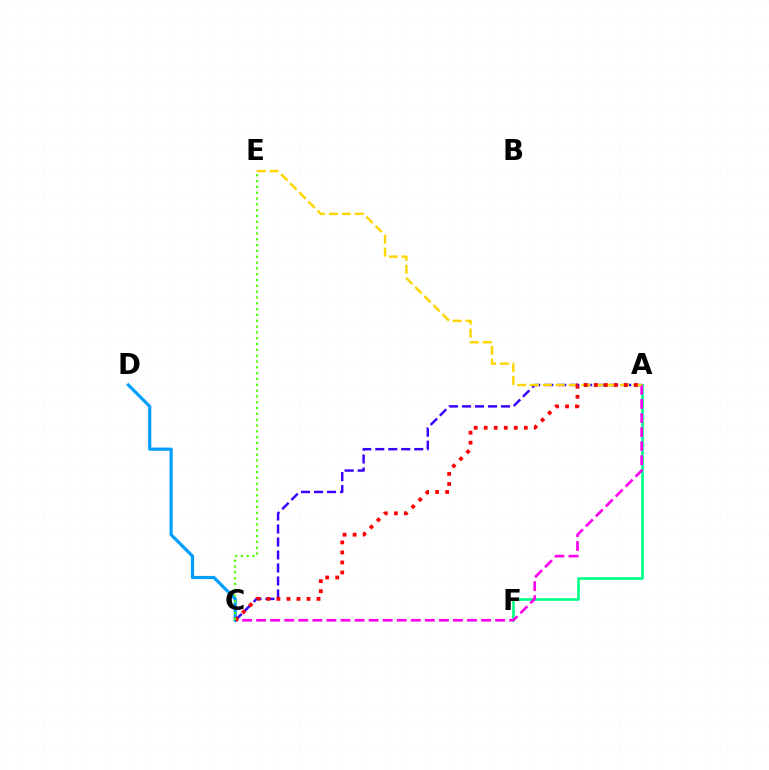{('A', 'F'): [{'color': '#00ff86', 'line_style': 'solid', 'thickness': 1.89}], ('A', 'C'): [{'color': '#3700ff', 'line_style': 'dashed', 'thickness': 1.77}, {'color': '#ff00ed', 'line_style': 'dashed', 'thickness': 1.91}, {'color': '#ff0000', 'line_style': 'dotted', 'thickness': 2.72}], ('A', 'E'): [{'color': '#ffd500', 'line_style': 'dashed', 'thickness': 1.75}], ('C', 'D'): [{'color': '#009eff', 'line_style': 'solid', 'thickness': 2.28}], ('C', 'E'): [{'color': '#4fff00', 'line_style': 'dotted', 'thickness': 1.58}]}